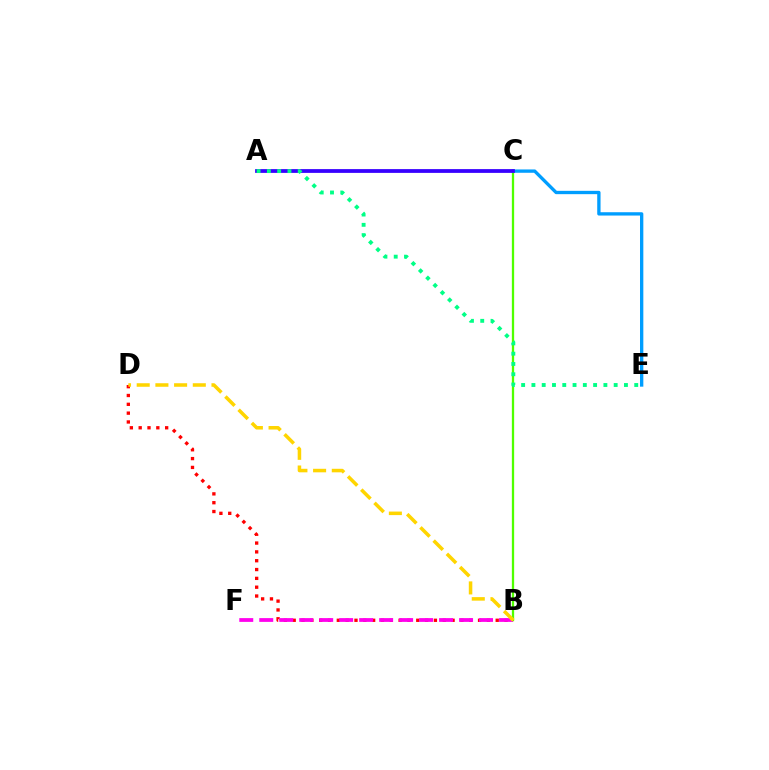{('C', 'E'): [{'color': '#009eff', 'line_style': 'solid', 'thickness': 2.4}], ('B', 'D'): [{'color': '#ff0000', 'line_style': 'dotted', 'thickness': 2.4}, {'color': '#ffd500', 'line_style': 'dashed', 'thickness': 2.54}], ('B', 'F'): [{'color': '#ff00ed', 'line_style': 'dashed', 'thickness': 2.71}], ('B', 'C'): [{'color': '#4fff00', 'line_style': 'solid', 'thickness': 1.65}], ('A', 'C'): [{'color': '#3700ff', 'line_style': 'solid', 'thickness': 2.72}], ('A', 'E'): [{'color': '#00ff86', 'line_style': 'dotted', 'thickness': 2.79}]}